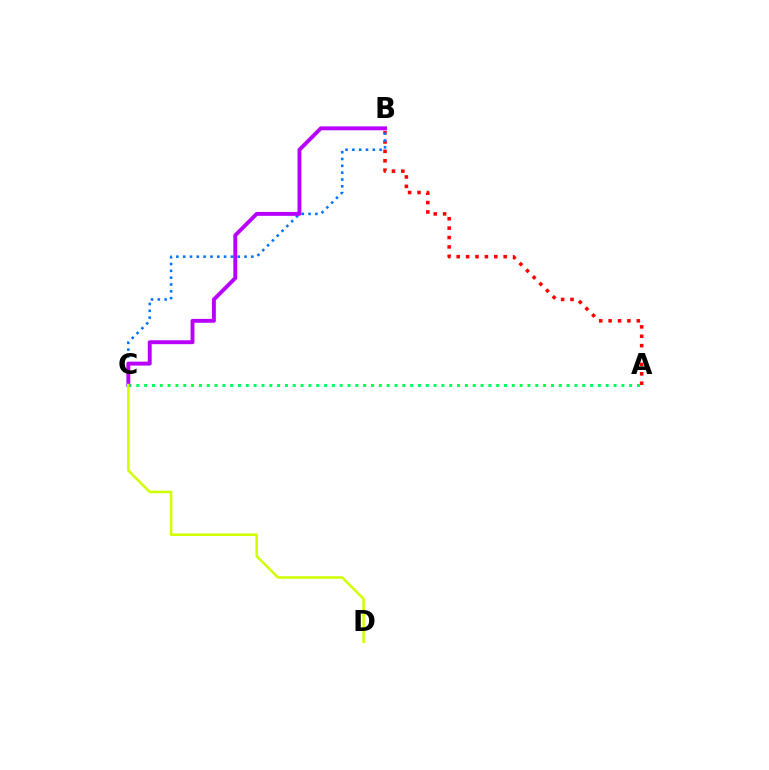{('A', 'C'): [{'color': '#00ff5c', 'line_style': 'dotted', 'thickness': 2.13}], ('A', 'B'): [{'color': '#ff0000', 'line_style': 'dotted', 'thickness': 2.55}], ('B', 'C'): [{'color': '#0074ff', 'line_style': 'dotted', 'thickness': 1.85}, {'color': '#b900ff', 'line_style': 'solid', 'thickness': 2.81}], ('C', 'D'): [{'color': '#d1ff00', 'line_style': 'solid', 'thickness': 1.82}]}